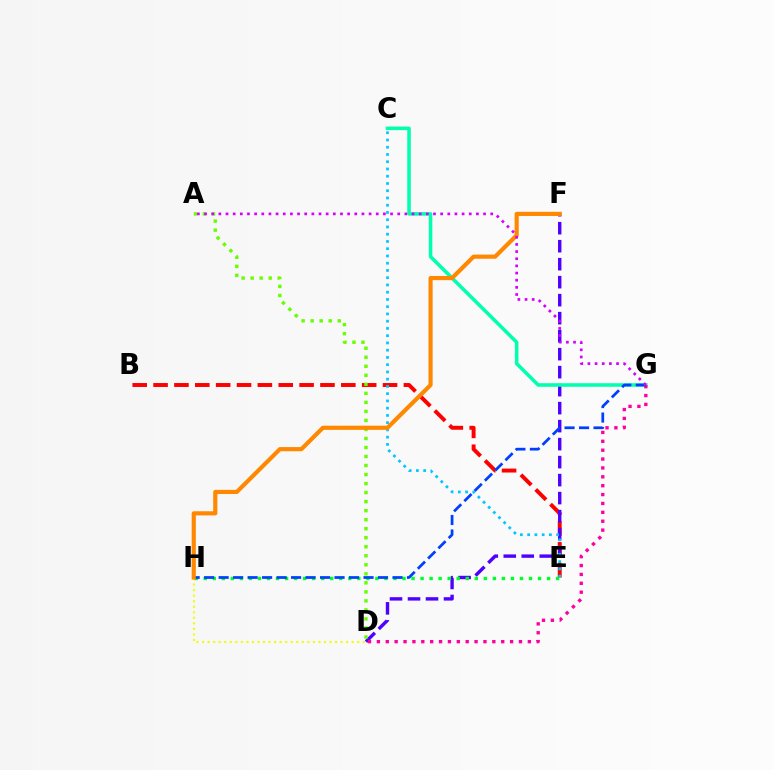{('B', 'E'): [{'color': '#ff0000', 'line_style': 'dashed', 'thickness': 2.83}], ('D', 'F'): [{'color': '#4f00ff', 'line_style': 'dashed', 'thickness': 2.44}], ('C', 'G'): [{'color': '#00ffaf', 'line_style': 'solid', 'thickness': 2.55}], ('D', 'H'): [{'color': '#eeff00', 'line_style': 'dotted', 'thickness': 1.51}], ('D', 'G'): [{'color': '#ff00a0', 'line_style': 'dotted', 'thickness': 2.41}], ('E', 'H'): [{'color': '#00ff27', 'line_style': 'dotted', 'thickness': 2.45}], ('A', 'D'): [{'color': '#66ff00', 'line_style': 'dotted', 'thickness': 2.45}], ('G', 'H'): [{'color': '#003fff', 'line_style': 'dashed', 'thickness': 1.97}], ('C', 'E'): [{'color': '#00c7ff', 'line_style': 'dotted', 'thickness': 1.97}], ('F', 'H'): [{'color': '#ff8800', 'line_style': 'solid', 'thickness': 2.99}], ('A', 'G'): [{'color': '#d600ff', 'line_style': 'dotted', 'thickness': 1.94}]}